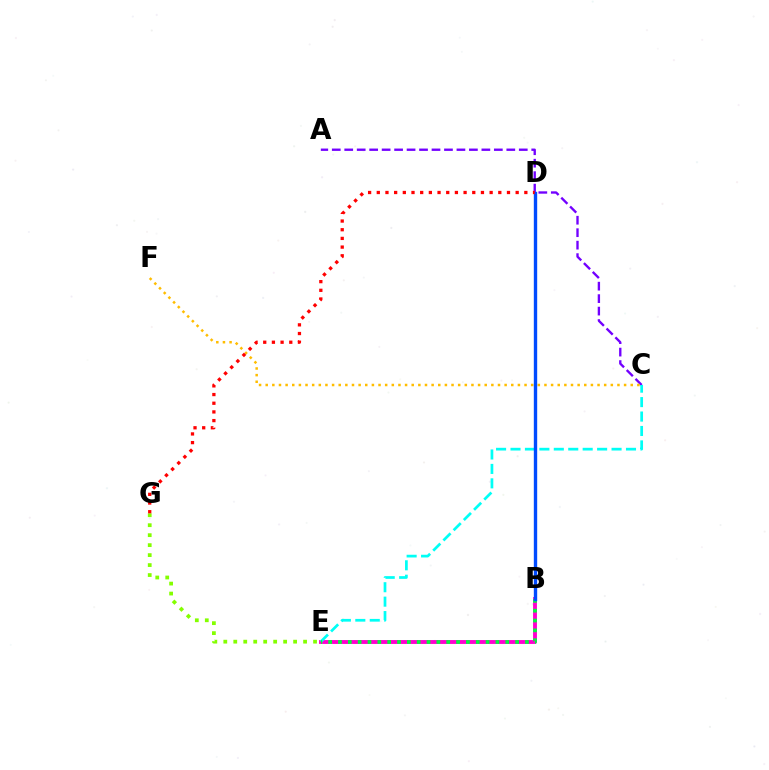{('E', 'G'): [{'color': '#84ff00', 'line_style': 'dotted', 'thickness': 2.71}], ('A', 'C'): [{'color': '#7200ff', 'line_style': 'dashed', 'thickness': 1.69}], ('B', 'E'): [{'color': '#ff00cf', 'line_style': 'solid', 'thickness': 2.79}, {'color': '#00ff39', 'line_style': 'dotted', 'thickness': 2.67}], ('C', 'E'): [{'color': '#00fff6', 'line_style': 'dashed', 'thickness': 1.96}], ('C', 'F'): [{'color': '#ffbd00', 'line_style': 'dotted', 'thickness': 1.8}], ('B', 'D'): [{'color': '#004bff', 'line_style': 'solid', 'thickness': 2.42}], ('D', 'G'): [{'color': '#ff0000', 'line_style': 'dotted', 'thickness': 2.36}]}